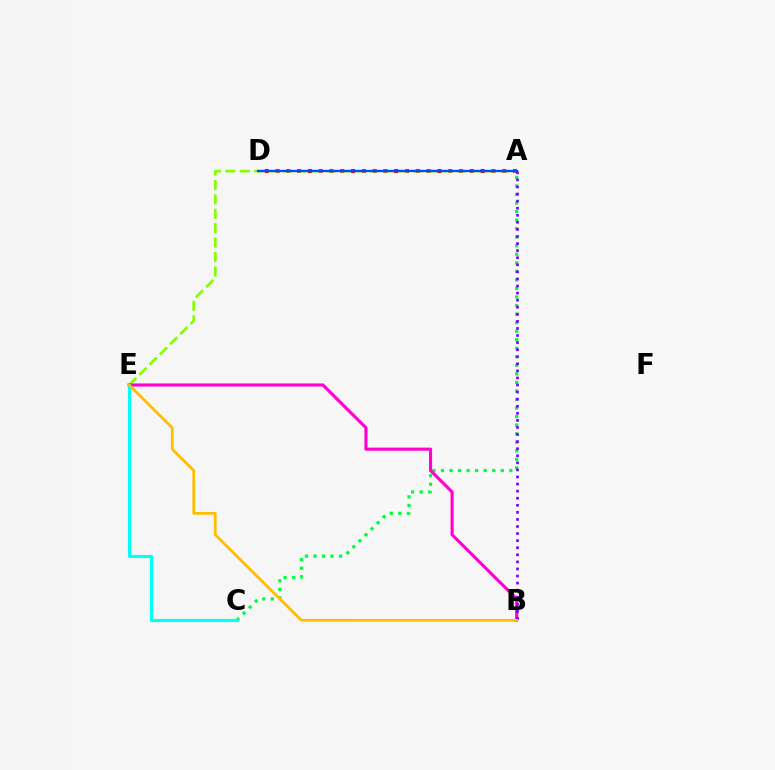{('A', 'D'): [{'color': '#ff0000', 'line_style': 'dotted', 'thickness': 2.93}, {'color': '#004bff', 'line_style': 'solid', 'thickness': 1.64}], ('A', 'E'): [{'color': '#84ff00', 'line_style': 'dashed', 'thickness': 1.96}], ('A', 'C'): [{'color': '#00ff39', 'line_style': 'dotted', 'thickness': 2.32}], ('B', 'E'): [{'color': '#ff00cf', 'line_style': 'solid', 'thickness': 2.24}, {'color': '#ffbd00', 'line_style': 'solid', 'thickness': 1.96}], ('A', 'B'): [{'color': '#7200ff', 'line_style': 'dotted', 'thickness': 1.92}], ('C', 'E'): [{'color': '#00fff6', 'line_style': 'solid', 'thickness': 2.28}]}